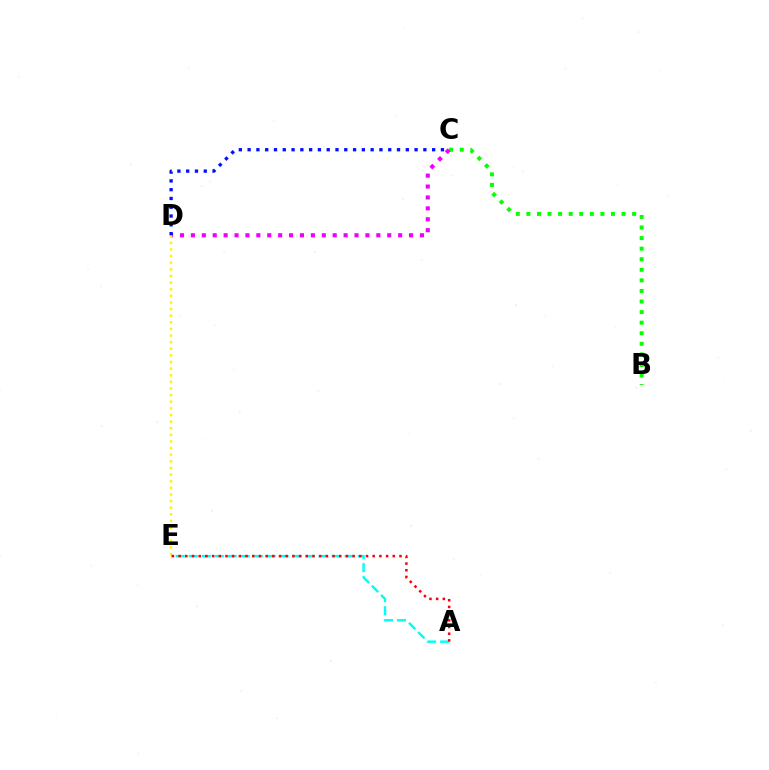{('B', 'C'): [{'color': '#08ff00', 'line_style': 'dotted', 'thickness': 2.87}], ('C', 'D'): [{'color': '#ee00ff', 'line_style': 'dotted', 'thickness': 2.96}, {'color': '#0010ff', 'line_style': 'dotted', 'thickness': 2.39}], ('D', 'E'): [{'color': '#fcf500', 'line_style': 'dotted', 'thickness': 1.8}], ('A', 'E'): [{'color': '#00fff6', 'line_style': 'dashed', 'thickness': 1.77}, {'color': '#ff0000', 'line_style': 'dotted', 'thickness': 1.82}]}